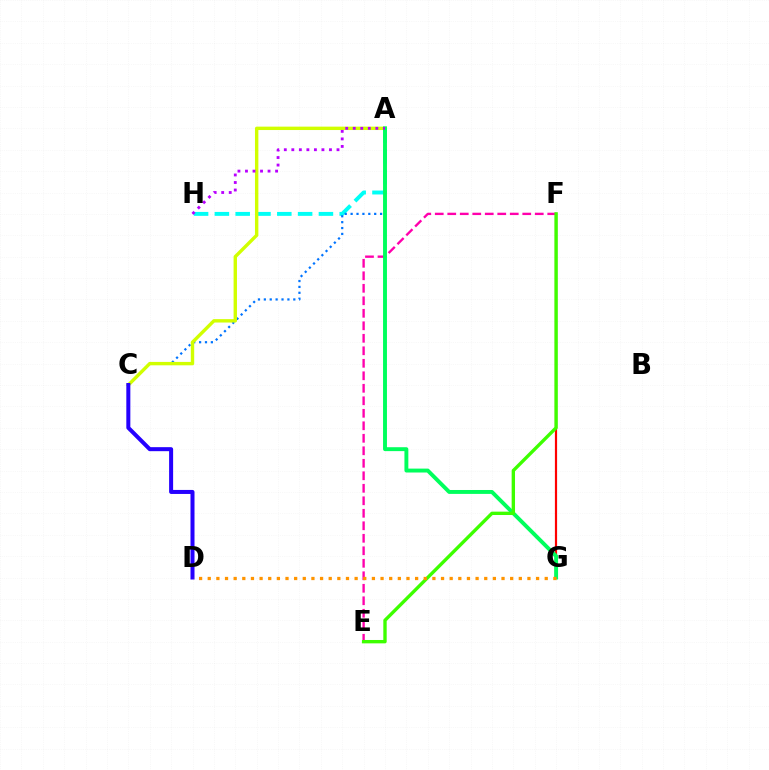{('F', 'G'): [{'color': '#ff0000', 'line_style': 'solid', 'thickness': 1.59}], ('E', 'F'): [{'color': '#ff00ac', 'line_style': 'dashed', 'thickness': 1.7}, {'color': '#3dff00', 'line_style': 'solid', 'thickness': 2.42}], ('A', 'H'): [{'color': '#00fff6', 'line_style': 'dashed', 'thickness': 2.83}, {'color': '#b900ff', 'line_style': 'dotted', 'thickness': 2.05}], ('A', 'C'): [{'color': '#0074ff', 'line_style': 'dotted', 'thickness': 1.6}, {'color': '#d1ff00', 'line_style': 'solid', 'thickness': 2.44}], ('C', 'D'): [{'color': '#2500ff', 'line_style': 'solid', 'thickness': 2.89}], ('A', 'G'): [{'color': '#00ff5c', 'line_style': 'solid', 'thickness': 2.82}], ('D', 'G'): [{'color': '#ff9400', 'line_style': 'dotted', 'thickness': 2.35}]}